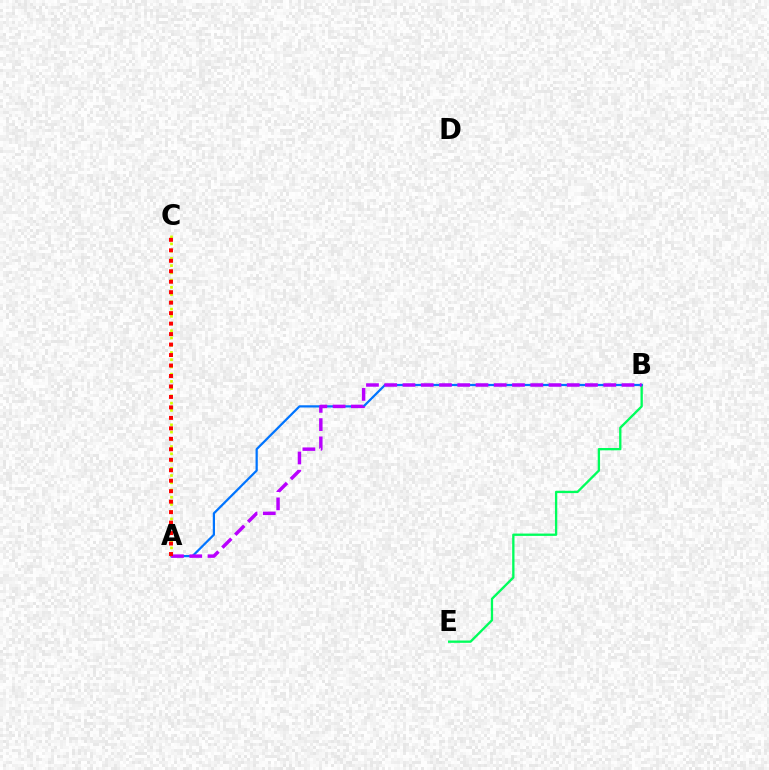{('B', 'E'): [{'color': '#00ff5c', 'line_style': 'solid', 'thickness': 1.67}], ('A', 'B'): [{'color': '#0074ff', 'line_style': 'solid', 'thickness': 1.61}, {'color': '#b900ff', 'line_style': 'dashed', 'thickness': 2.48}], ('A', 'C'): [{'color': '#d1ff00', 'line_style': 'dotted', 'thickness': 1.97}, {'color': '#ff0000', 'line_style': 'dotted', 'thickness': 2.85}]}